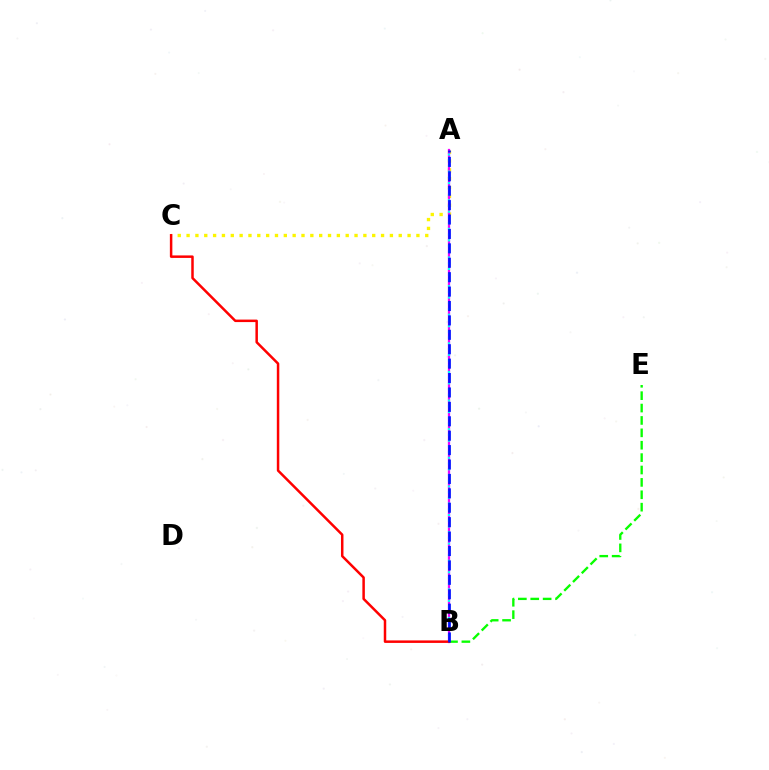{('A', 'C'): [{'color': '#fcf500', 'line_style': 'dotted', 'thickness': 2.4}], ('A', 'B'): [{'color': '#ee00ff', 'line_style': 'solid', 'thickness': 1.62}, {'color': '#00fff6', 'line_style': 'dotted', 'thickness': 1.55}, {'color': '#0010ff', 'line_style': 'dashed', 'thickness': 1.96}], ('B', 'E'): [{'color': '#08ff00', 'line_style': 'dashed', 'thickness': 1.68}], ('B', 'C'): [{'color': '#ff0000', 'line_style': 'solid', 'thickness': 1.8}]}